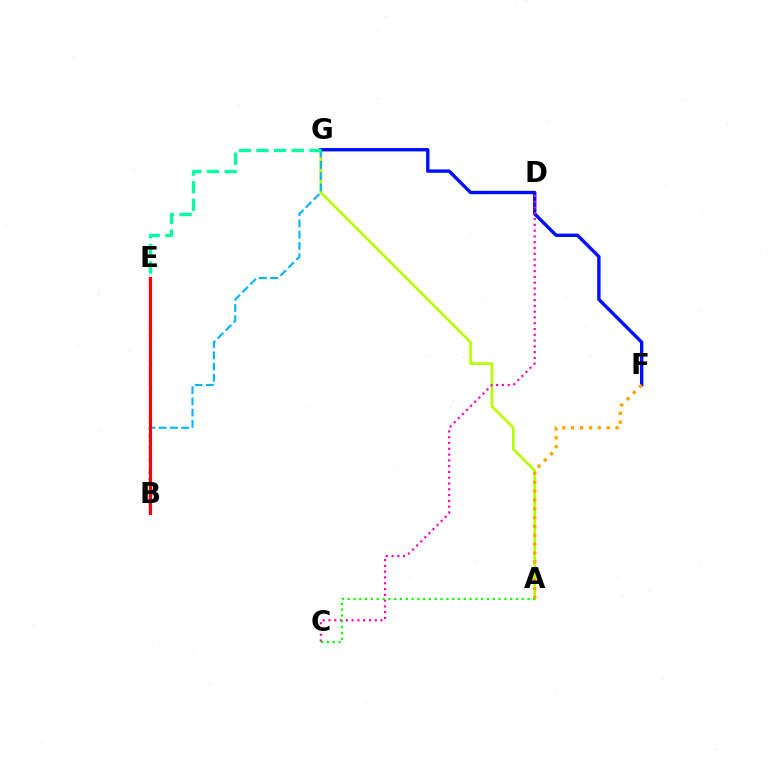{('B', 'E'): [{'color': '#9b00ff', 'line_style': 'dotted', 'thickness': 1.7}, {'color': '#ff0000', 'line_style': 'solid', 'thickness': 2.28}], ('A', 'G'): [{'color': '#b3ff00', 'line_style': 'solid', 'thickness': 1.92}], ('F', 'G'): [{'color': '#0010ff', 'line_style': 'solid', 'thickness': 2.44}], ('C', 'D'): [{'color': '#ff00bd', 'line_style': 'dotted', 'thickness': 1.57}], ('B', 'G'): [{'color': '#00b5ff', 'line_style': 'dashed', 'thickness': 1.53}], ('A', 'F'): [{'color': '#ffa500', 'line_style': 'dotted', 'thickness': 2.41}], ('E', 'G'): [{'color': '#00ff9d', 'line_style': 'dashed', 'thickness': 2.39}], ('A', 'C'): [{'color': '#08ff00', 'line_style': 'dotted', 'thickness': 1.58}]}